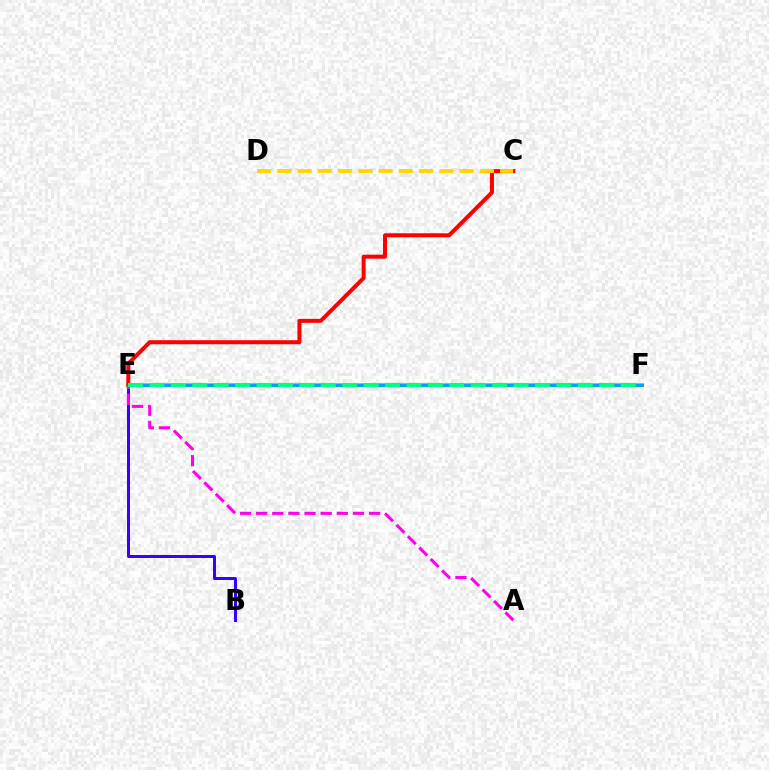{('E', 'F'): [{'color': '#4fff00', 'line_style': 'solid', 'thickness': 2.95}, {'color': '#009eff', 'line_style': 'solid', 'thickness': 2.1}, {'color': '#00ff86', 'line_style': 'dashed', 'thickness': 2.91}], ('B', 'E'): [{'color': '#3700ff', 'line_style': 'solid', 'thickness': 2.16}], ('C', 'E'): [{'color': '#ff0000', 'line_style': 'solid', 'thickness': 2.88}], ('A', 'E'): [{'color': '#ff00ed', 'line_style': 'dashed', 'thickness': 2.19}], ('C', 'D'): [{'color': '#ffd500', 'line_style': 'dashed', 'thickness': 2.75}]}